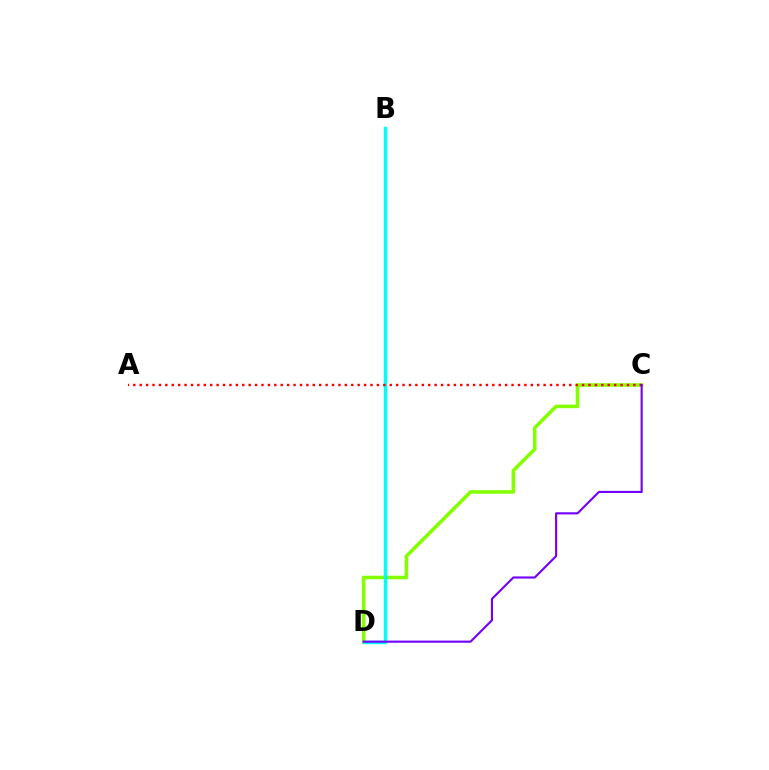{('C', 'D'): [{'color': '#84ff00', 'line_style': 'solid', 'thickness': 2.57}, {'color': '#7200ff', 'line_style': 'solid', 'thickness': 1.53}], ('B', 'D'): [{'color': '#00fff6', 'line_style': 'solid', 'thickness': 2.48}], ('A', 'C'): [{'color': '#ff0000', 'line_style': 'dotted', 'thickness': 1.74}]}